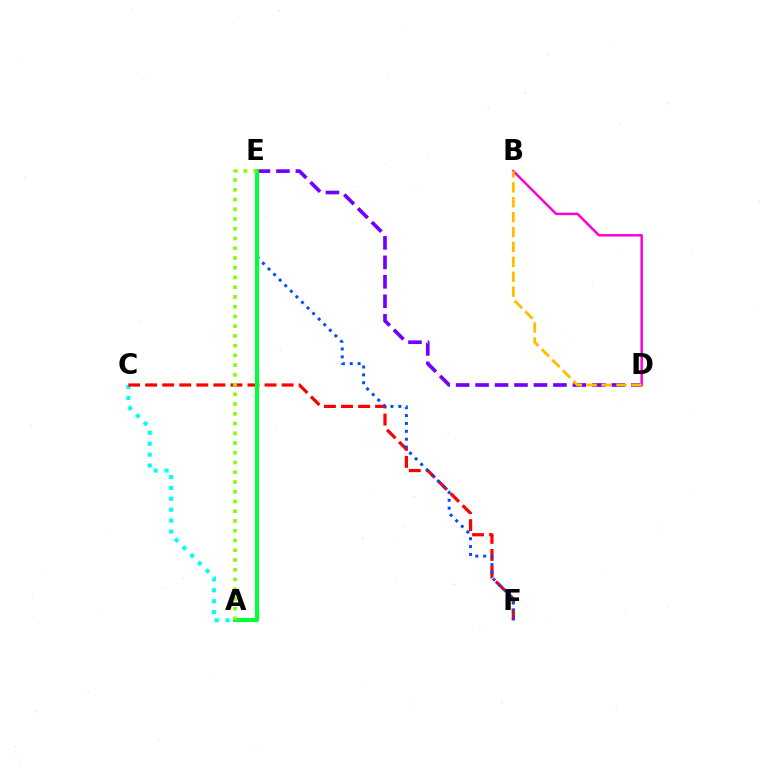{('D', 'E'): [{'color': '#7200ff', 'line_style': 'dashed', 'thickness': 2.64}], ('B', 'D'): [{'color': '#ff00cf', 'line_style': 'solid', 'thickness': 1.78}, {'color': '#ffbd00', 'line_style': 'dashed', 'thickness': 2.02}], ('A', 'C'): [{'color': '#00fff6', 'line_style': 'dotted', 'thickness': 2.97}], ('C', 'F'): [{'color': '#ff0000', 'line_style': 'dashed', 'thickness': 2.32}], ('E', 'F'): [{'color': '#004bff', 'line_style': 'dotted', 'thickness': 2.14}], ('A', 'E'): [{'color': '#00ff39', 'line_style': 'solid', 'thickness': 2.95}, {'color': '#84ff00', 'line_style': 'dotted', 'thickness': 2.65}]}